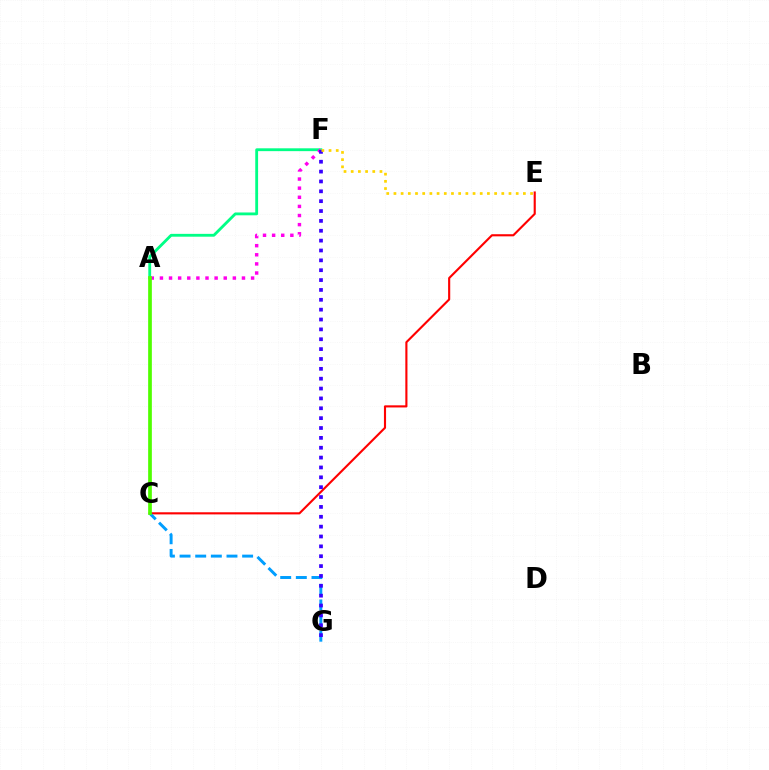{('C', 'E'): [{'color': '#ff0000', 'line_style': 'solid', 'thickness': 1.53}], ('A', 'F'): [{'color': '#00ff86', 'line_style': 'solid', 'thickness': 2.04}, {'color': '#ff00ed', 'line_style': 'dotted', 'thickness': 2.48}], ('C', 'G'): [{'color': '#009eff', 'line_style': 'dashed', 'thickness': 2.12}], ('A', 'C'): [{'color': '#4fff00', 'line_style': 'solid', 'thickness': 2.67}], ('F', 'G'): [{'color': '#3700ff', 'line_style': 'dotted', 'thickness': 2.68}], ('E', 'F'): [{'color': '#ffd500', 'line_style': 'dotted', 'thickness': 1.95}]}